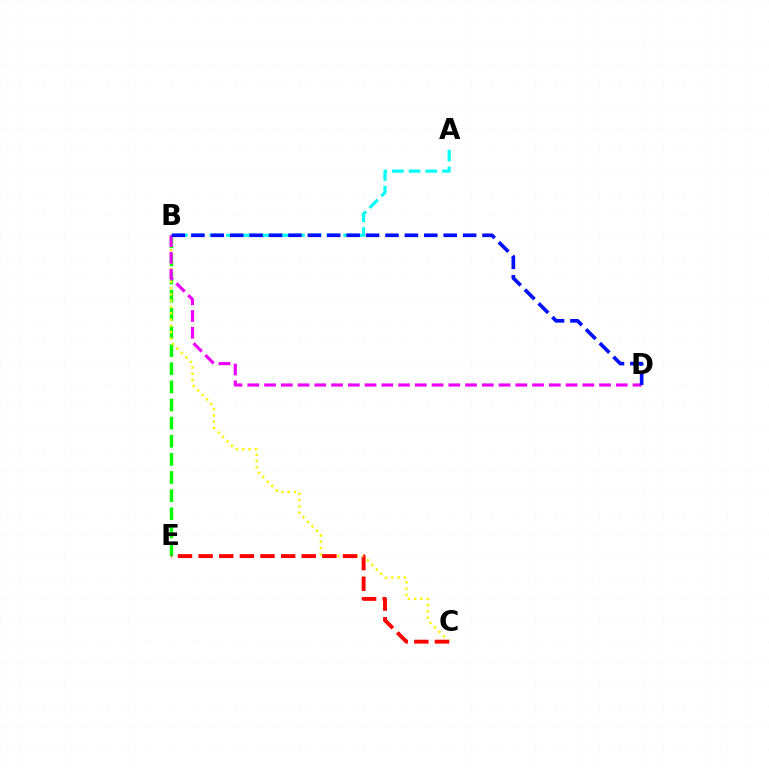{('B', 'E'): [{'color': '#08ff00', 'line_style': 'dashed', 'thickness': 2.46}], ('A', 'B'): [{'color': '#00fff6', 'line_style': 'dashed', 'thickness': 2.27}], ('B', 'C'): [{'color': '#fcf500', 'line_style': 'dotted', 'thickness': 1.71}], ('B', 'D'): [{'color': '#ee00ff', 'line_style': 'dashed', 'thickness': 2.28}, {'color': '#0010ff', 'line_style': 'dashed', 'thickness': 2.64}], ('C', 'E'): [{'color': '#ff0000', 'line_style': 'dashed', 'thickness': 2.8}]}